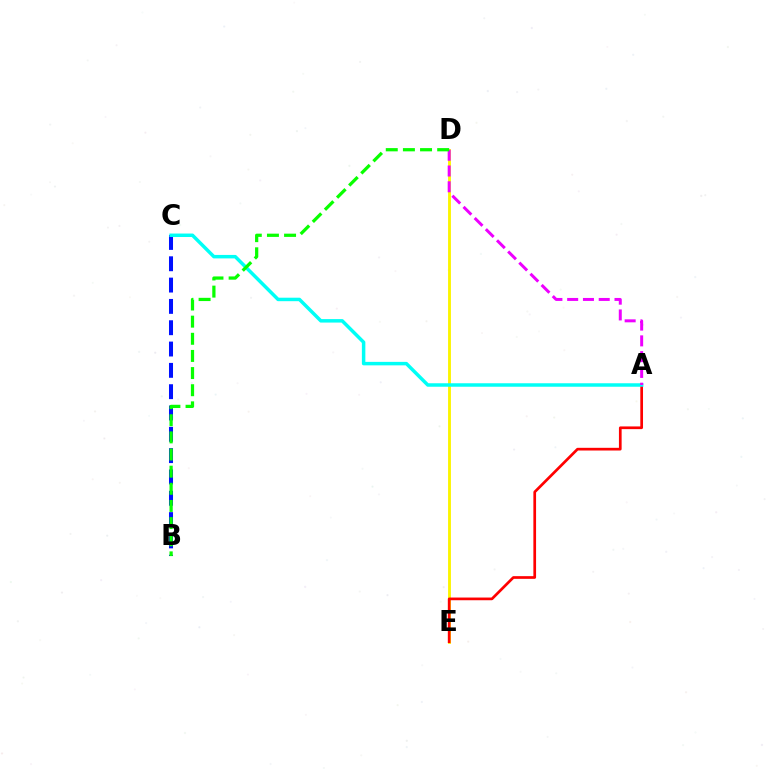{('B', 'C'): [{'color': '#0010ff', 'line_style': 'dashed', 'thickness': 2.9}], ('D', 'E'): [{'color': '#fcf500', 'line_style': 'solid', 'thickness': 2.07}], ('A', 'E'): [{'color': '#ff0000', 'line_style': 'solid', 'thickness': 1.94}], ('A', 'C'): [{'color': '#00fff6', 'line_style': 'solid', 'thickness': 2.5}], ('A', 'D'): [{'color': '#ee00ff', 'line_style': 'dashed', 'thickness': 2.14}], ('B', 'D'): [{'color': '#08ff00', 'line_style': 'dashed', 'thickness': 2.33}]}